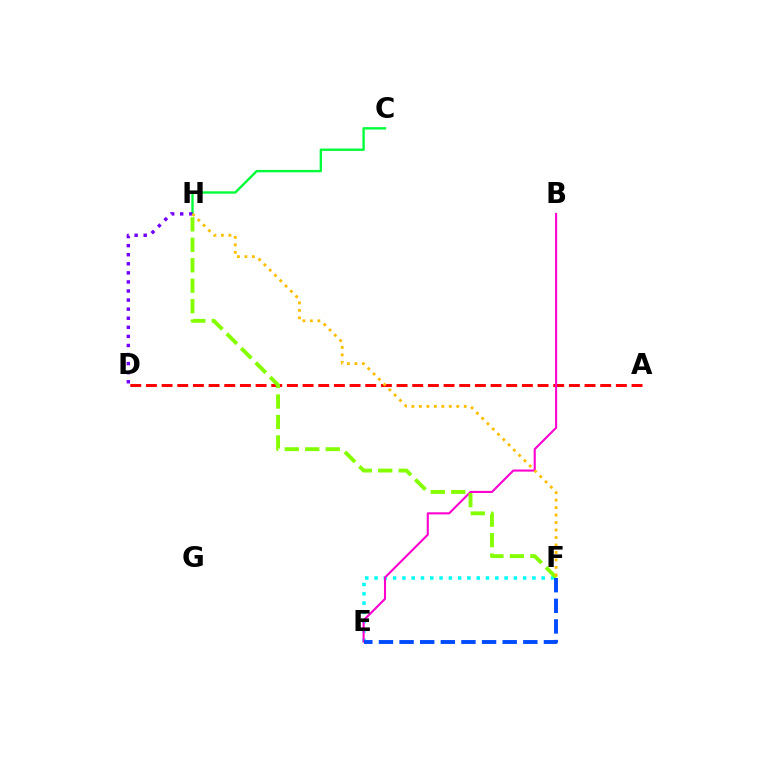{('A', 'D'): [{'color': '#ff0000', 'line_style': 'dashed', 'thickness': 2.13}], ('E', 'F'): [{'color': '#00fff6', 'line_style': 'dotted', 'thickness': 2.52}, {'color': '#004bff', 'line_style': 'dashed', 'thickness': 2.8}], ('B', 'E'): [{'color': '#ff00cf', 'line_style': 'solid', 'thickness': 1.5}], ('C', 'H'): [{'color': '#00ff39', 'line_style': 'solid', 'thickness': 1.71}], ('D', 'H'): [{'color': '#7200ff', 'line_style': 'dotted', 'thickness': 2.47}], ('F', 'H'): [{'color': '#84ff00', 'line_style': 'dashed', 'thickness': 2.78}, {'color': '#ffbd00', 'line_style': 'dotted', 'thickness': 2.03}]}